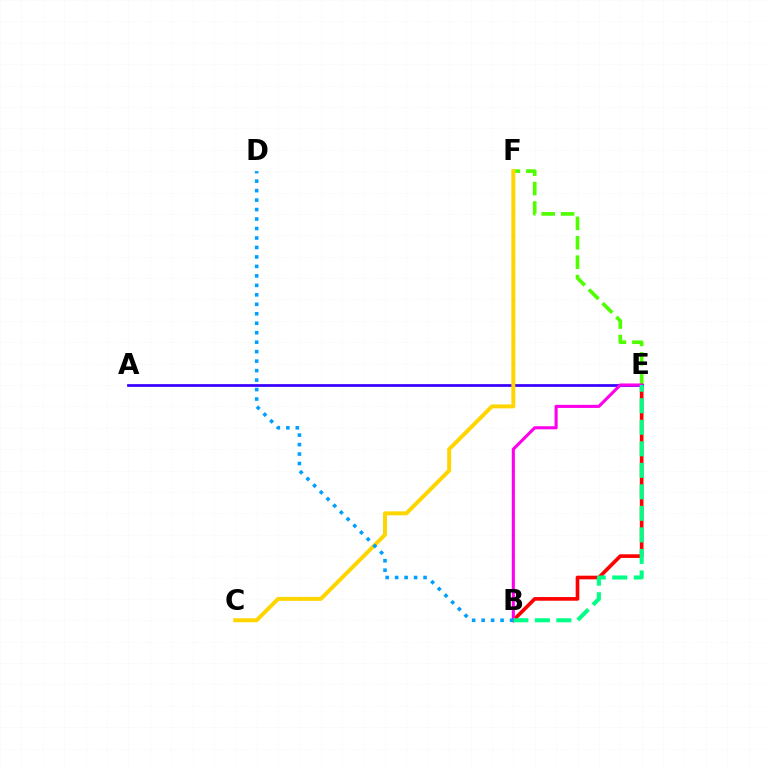{('B', 'E'): [{'color': '#ff0000', 'line_style': 'solid', 'thickness': 2.63}, {'color': '#ff00ed', 'line_style': 'solid', 'thickness': 2.23}, {'color': '#00ff86', 'line_style': 'dashed', 'thickness': 2.92}], ('E', 'F'): [{'color': '#4fff00', 'line_style': 'dashed', 'thickness': 2.63}], ('A', 'E'): [{'color': '#3700ff', 'line_style': 'solid', 'thickness': 1.96}], ('C', 'F'): [{'color': '#ffd500', 'line_style': 'solid', 'thickness': 2.84}], ('B', 'D'): [{'color': '#009eff', 'line_style': 'dotted', 'thickness': 2.57}]}